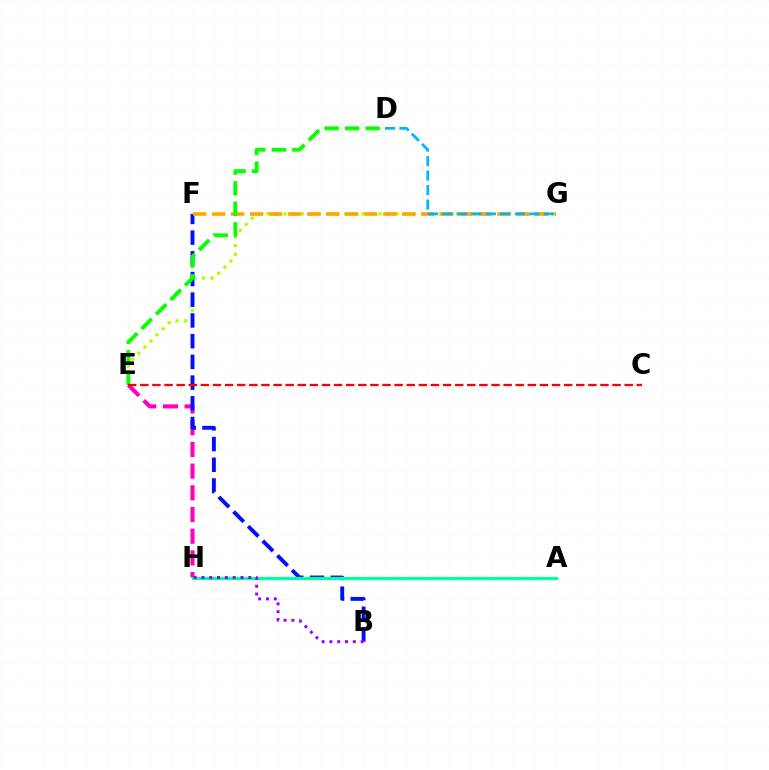{('E', 'G'): [{'color': '#b3ff00', 'line_style': 'dotted', 'thickness': 2.34}], ('E', 'H'): [{'color': '#ff00bd', 'line_style': 'dashed', 'thickness': 2.95}], ('B', 'F'): [{'color': '#0010ff', 'line_style': 'dashed', 'thickness': 2.81}], ('F', 'G'): [{'color': '#ffa500', 'line_style': 'dashed', 'thickness': 2.58}], ('D', 'E'): [{'color': '#08ff00', 'line_style': 'dashed', 'thickness': 2.79}], ('D', 'G'): [{'color': '#00b5ff', 'line_style': 'dashed', 'thickness': 1.97}], ('A', 'H'): [{'color': '#00ff9d', 'line_style': 'solid', 'thickness': 2.31}], ('B', 'H'): [{'color': '#9b00ff', 'line_style': 'dotted', 'thickness': 2.12}], ('C', 'E'): [{'color': '#ff0000', 'line_style': 'dashed', 'thickness': 1.65}]}